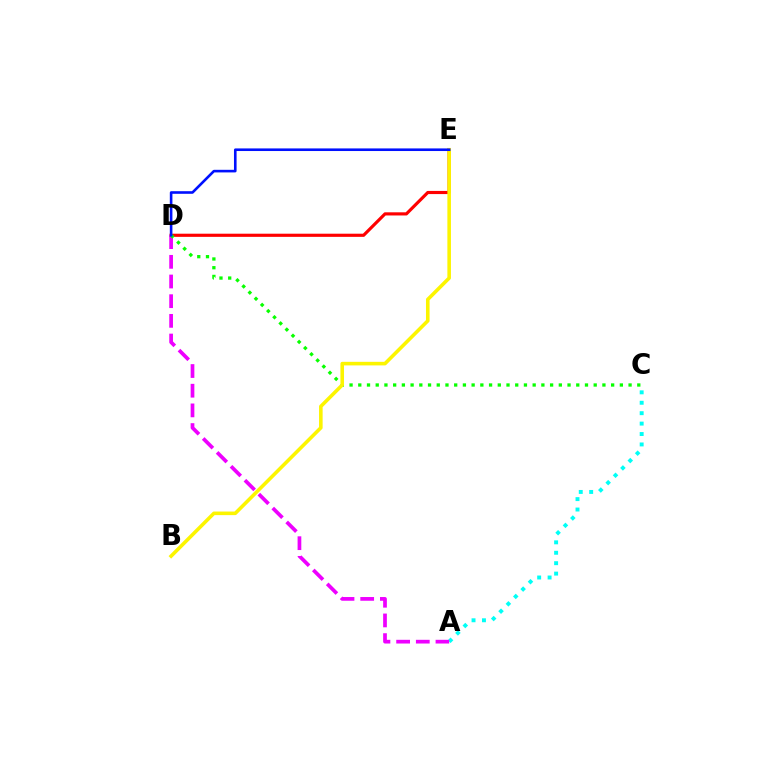{('D', 'E'): [{'color': '#ff0000', 'line_style': 'solid', 'thickness': 2.28}, {'color': '#0010ff', 'line_style': 'solid', 'thickness': 1.88}], ('A', 'C'): [{'color': '#00fff6', 'line_style': 'dotted', 'thickness': 2.83}], ('A', 'D'): [{'color': '#ee00ff', 'line_style': 'dashed', 'thickness': 2.67}], ('C', 'D'): [{'color': '#08ff00', 'line_style': 'dotted', 'thickness': 2.37}], ('B', 'E'): [{'color': '#fcf500', 'line_style': 'solid', 'thickness': 2.58}]}